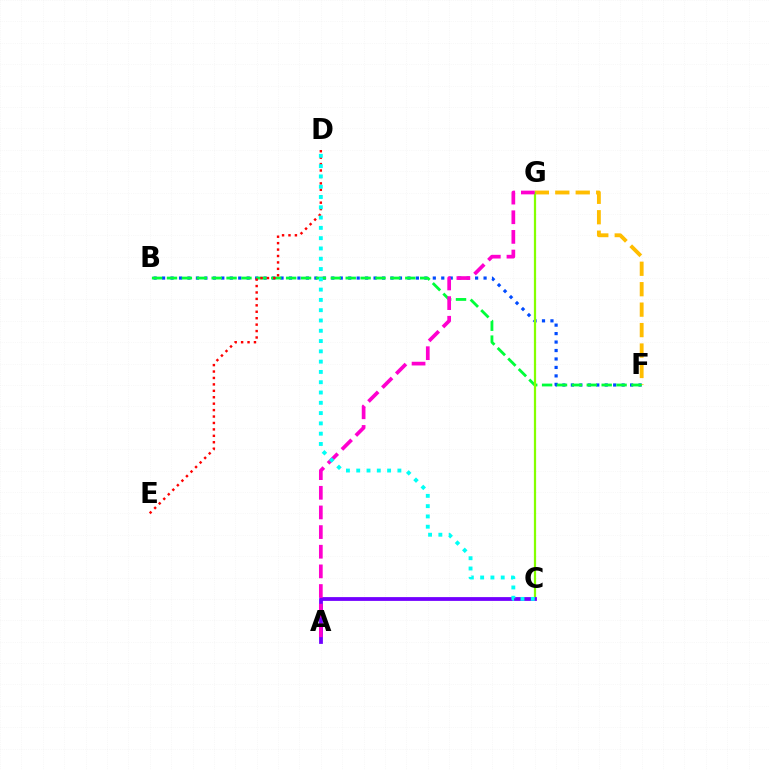{('B', 'F'): [{'color': '#004bff', 'line_style': 'dotted', 'thickness': 2.3}, {'color': '#00ff39', 'line_style': 'dashed', 'thickness': 2.02}], ('F', 'G'): [{'color': '#ffbd00', 'line_style': 'dashed', 'thickness': 2.78}], ('C', 'G'): [{'color': '#84ff00', 'line_style': 'solid', 'thickness': 1.61}], ('A', 'C'): [{'color': '#7200ff', 'line_style': 'solid', 'thickness': 2.73}], ('D', 'E'): [{'color': '#ff0000', 'line_style': 'dotted', 'thickness': 1.75}], ('A', 'G'): [{'color': '#ff00cf', 'line_style': 'dashed', 'thickness': 2.67}], ('C', 'D'): [{'color': '#00fff6', 'line_style': 'dotted', 'thickness': 2.8}]}